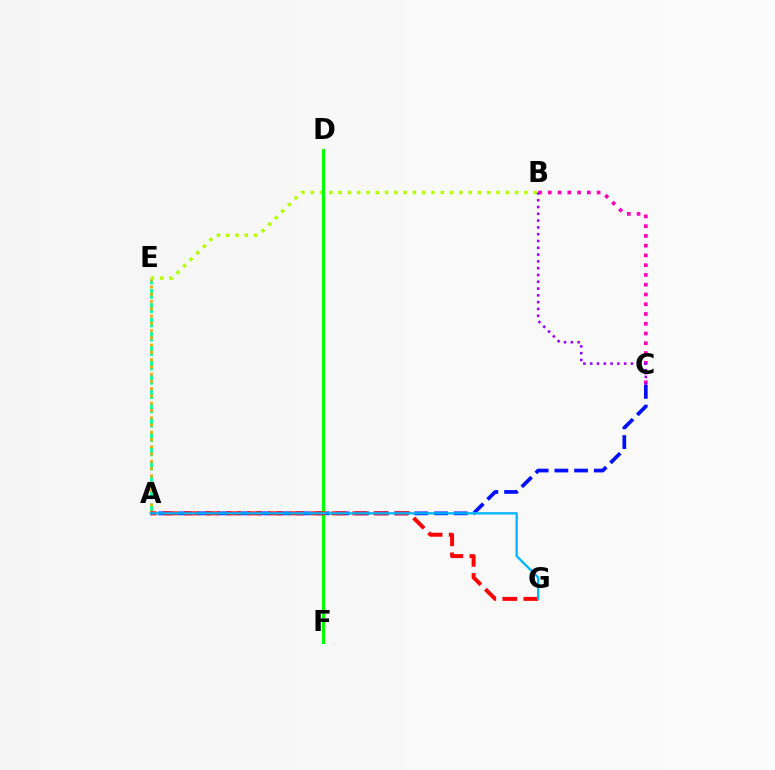{('A', 'E'): [{'color': '#00ff9d', 'line_style': 'dashed', 'thickness': 1.94}, {'color': '#ffa500', 'line_style': 'dotted', 'thickness': 1.97}], ('A', 'C'): [{'color': '#0010ff', 'line_style': 'dashed', 'thickness': 2.68}], ('B', 'C'): [{'color': '#ff00bd', 'line_style': 'dotted', 'thickness': 2.65}, {'color': '#9b00ff', 'line_style': 'dotted', 'thickness': 1.85}], ('B', 'E'): [{'color': '#b3ff00', 'line_style': 'dotted', 'thickness': 2.52}], ('D', 'F'): [{'color': '#08ff00', 'line_style': 'solid', 'thickness': 2.2}], ('A', 'G'): [{'color': '#ff0000', 'line_style': 'dashed', 'thickness': 2.86}, {'color': '#00b5ff', 'line_style': 'solid', 'thickness': 1.66}]}